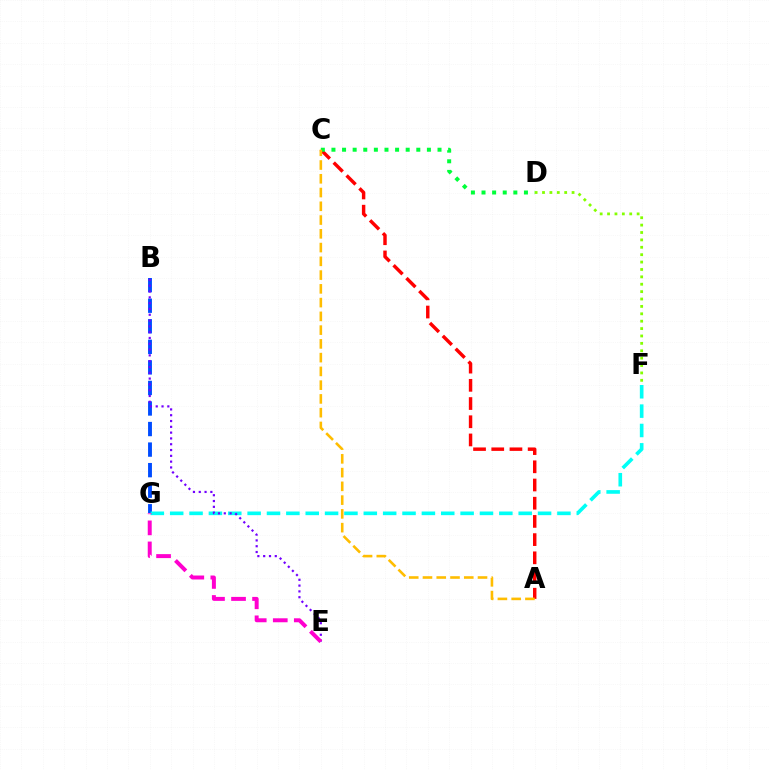{('B', 'G'): [{'color': '#004bff', 'line_style': 'dashed', 'thickness': 2.79}], ('D', 'F'): [{'color': '#84ff00', 'line_style': 'dotted', 'thickness': 2.01}], ('F', 'G'): [{'color': '#00fff6', 'line_style': 'dashed', 'thickness': 2.63}], ('A', 'C'): [{'color': '#ff0000', 'line_style': 'dashed', 'thickness': 2.47}, {'color': '#ffbd00', 'line_style': 'dashed', 'thickness': 1.87}], ('B', 'E'): [{'color': '#7200ff', 'line_style': 'dotted', 'thickness': 1.58}], ('C', 'D'): [{'color': '#00ff39', 'line_style': 'dotted', 'thickness': 2.88}], ('E', 'G'): [{'color': '#ff00cf', 'line_style': 'dashed', 'thickness': 2.86}]}